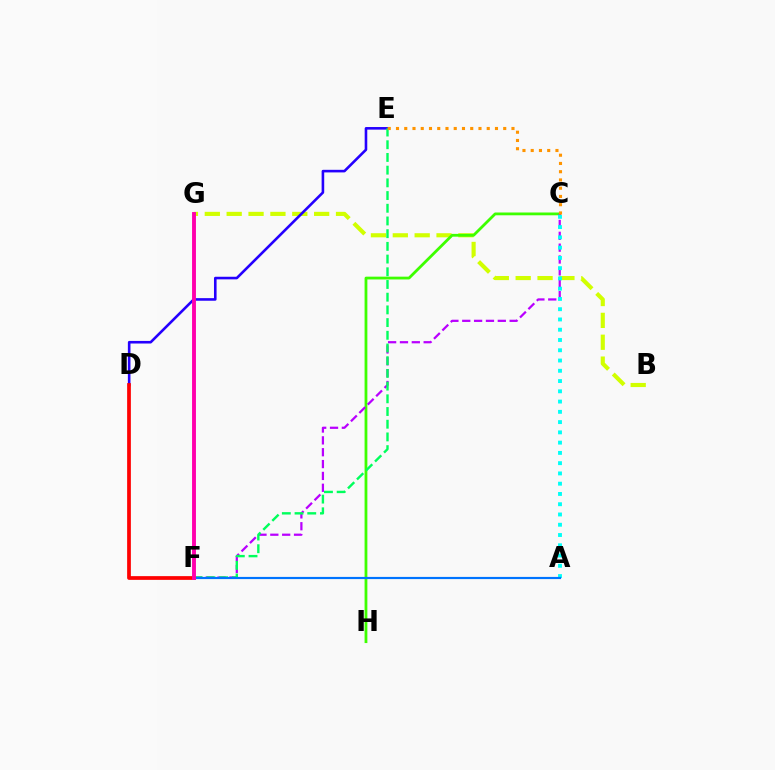{('B', 'G'): [{'color': '#d1ff00', 'line_style': 'dashed', 'thickness': 2.97}], ('D', 'E'): [{'color': '#2500ff', 'line_style': 'solid', 'thickness': 1.87}], ('C', 'H'): [{'color': '#3dff00', 'line_style': 'solid', 'thickness': 2.01}], ('C', 'F'): [{'color': '#b900ff', 'line_style': 'dashed', 'thickness': 1.61}], ('A', 'C'): [{'color': '#00fff6', 'line_style': 'dotted', 'thickness': 2.79}], ('E', 'F'): [{'color': '#00ff5c', 'line_style': 'dashed', 'thickness': 1.73}], ('A', 'F'): [{'color': '#0074ff', 'line_style': 'solid', 'thickness': 1.57}], ('D', 'F'): [{'color': '#ff0000', 'line_style': 'solid', 'thickness': 2.69}], ('C', 'E'): [{'color': '#ff9400', 'line_style': 'dotted', 'thickness': 2.24}], ('F', 'G'): [{'color': '#ff00ac', 'line_style': 'solid', 'thickness': 2.8}]}